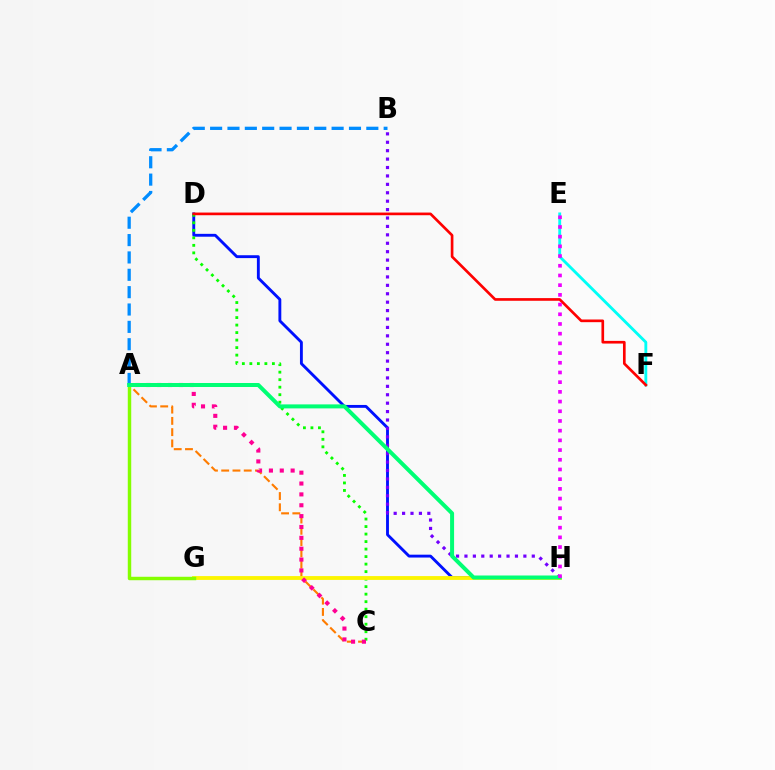{('D', 'H'): [{'color': '#0010ff', 'line_style': 'solid', 'thickness': 2.07}], ('A', 'C'): [{'color': '#ff7c00', 'line_style': 'dashed', 'thickness': 1.53}, {'color': '#ff0094', 'line_style': 'dotted', 'thickness': 2.95}], ('E', 'F'): [{'color': '#00fff6', 'line_style': 'solid', 'thickness': 2.06}], ('C', 'D'): [{'color': '#08ff00', 'line_style': 'dotted', 'thickness': 2.04}], ('G', 'H'): [{'color': '#fcf500', 'line_style': 'solid', 'thickness': 2.76}], ('B', 'H'): [{'color': '#7200ff', 'line_style': 'dotted', 'thickness': 2.29}], ('D', 'F'): [{'color': '#ff0000', 'line_style': 'solid', 'thickness': 1.92}], ('A', 'G'): [{'color': '#84ff00', 'line_style': 'solid', 'thickness': 2.48}], ('A', 'B'): [{'color': '#008cff', 'line_style': 'dashed', 'thickness': 2.36}], ('A', 'H'): [{'color': '#00ff74', 'line_style': 'solid', 'thickness': 2.88}], ('E', 'H'): [{'color': '#ee00ff', 'line_style': 'dotted', 'thickness': 2.64}]}